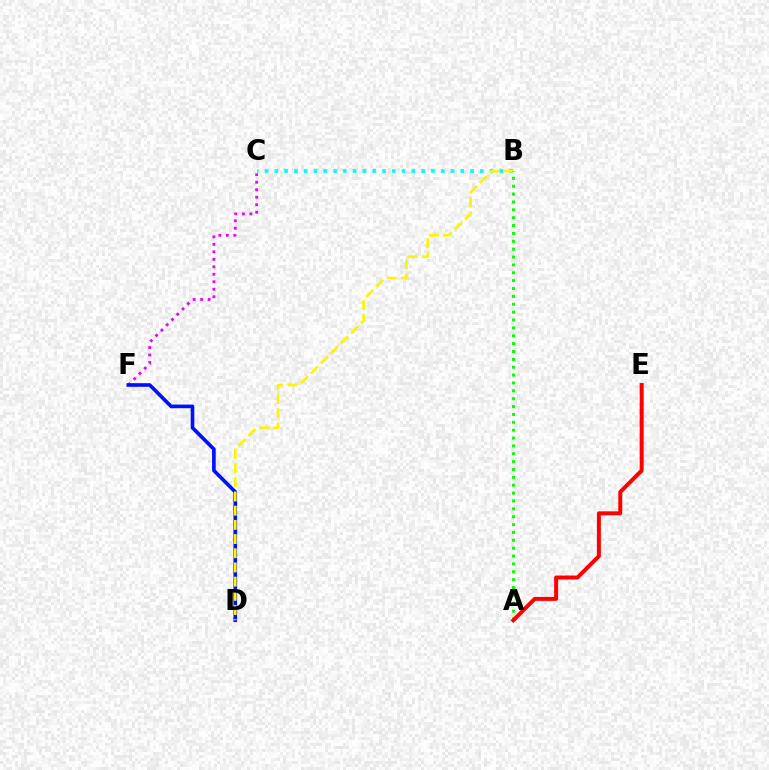{('C', 'F'): [{'color': '#ee00ff', 'line_style': 'dotted', 'thickness': 2.03}], ('D', 'F'): [{'color': '#0010ff', 'line_style': 'solid', 'thickness': 2.62}], ('B', 'C'): [{'color': '#00fff6', 'line_style': 'dotted', 'thickness': 2.66}], ('B', 'D'): [{'color': '#fcf500', 'line_style': 'dashed', 'thickness': 1.93}], ('A', 'B'): [{'color': '#08ff00', 'line_style': 'dotted', 'thickness': 2.14}], ('A', 'E'): [{'color': '#ff0000', 'line_style': 'solid', 'thickness': 2.85}]}